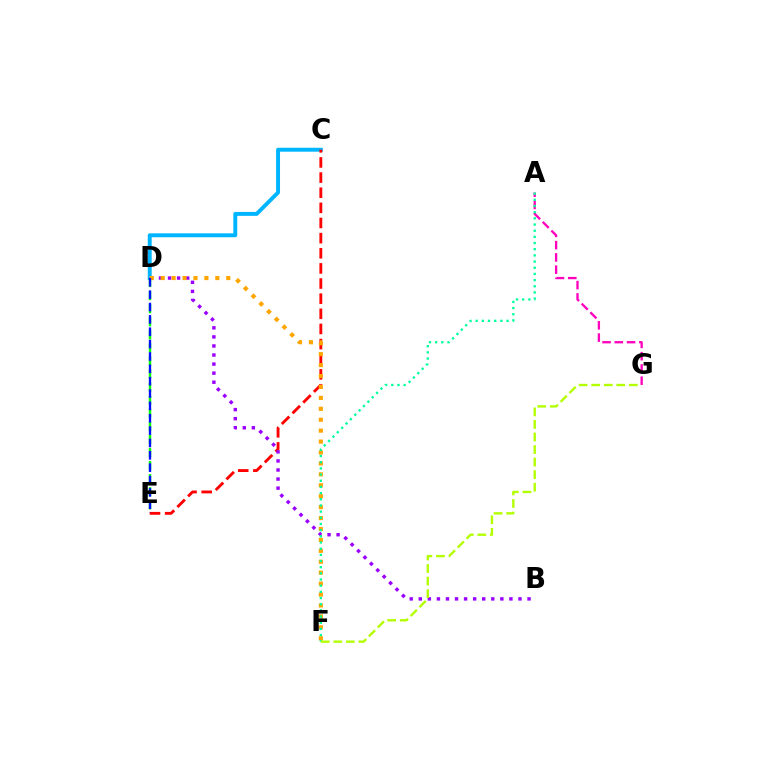{('C', 'D'): [{'color': '#00b5ff', 'line_style': 'solid', 'thickness': 2.83}], ('C', 'E'): [{'color': '#ff0000', 'line_style': 'dashed', 'thickness': 2.06}], ('D', 'E'): [{'color': '#08ff00', 'line_style': 'dashed', 'thickness': 1.78}, {'color': '#0010ff', 'line_style': 'dashed', 'thickness': 1.68}], ('B', 'D'): [{'color': '#9b00ff', 'line_style': 'dotted', 'thickness': 2.46}], ('A', 'G'): [{'color': '#ff00bd', 'line_style': 'dashed', 'thickness': 1.67}], ('D', 'F'): [{'color': '#ffa500', 'line_style': 'dotted', 'thickness': 2.97}], ('A', 'F'): [{'color': '#00ff9d', 'line_style': 'dotted', 'thickness': 1.68}], ('F', 'G'): [{'color': '#b3ff00', 'line_style': 'dashed', 'thickness': 1.71}]}